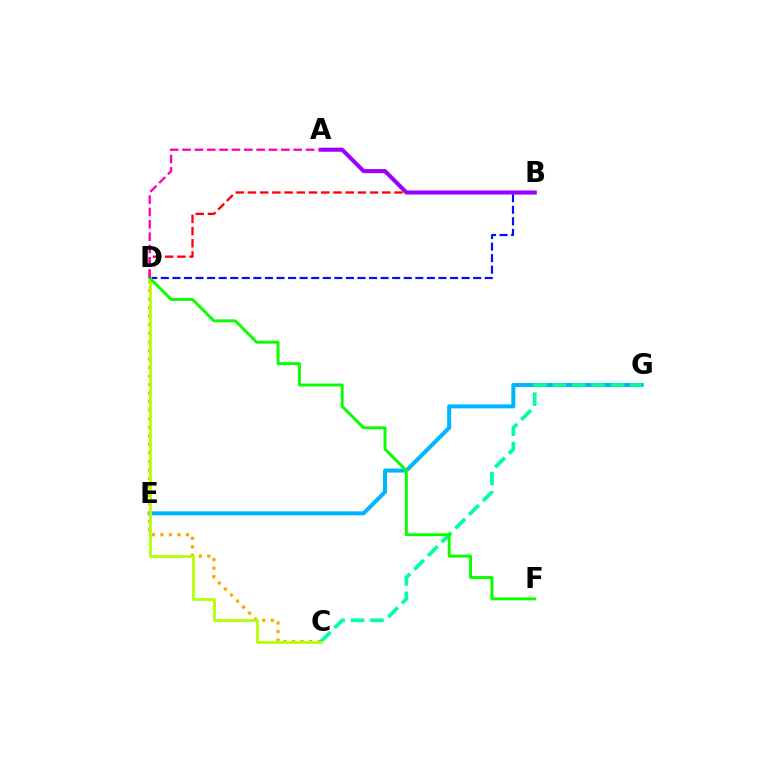{('E', 'G'): [{'color': '#00b5ff', 'line_style': 'solid', 'thickness': 2.87}], ('C', 'D'): [{'color': '#ffa500', 'line_style': 'dotted', 'thickness': 2.32}, {'color': '#b3ff00', 'line_style': 'solid', 'thickness': 1.98}], ('C', 'G'): [{'color': '#00ff9d', 'line_style': 'dashed', 'thickness': 2.64}], ('B', 'D'): [{'color': '#0010ff', 'line_style': 'dashed', 'thickness': 1.57}, {'color': '#ff0000', 'line_style': 'dashed', 'thickness': 1.66}], ('A', 'B'): [{'color': '#9b00ff', 'line_style': 'solid', 'thickness': 2.93}], ('D', 'F'): [{'color': '#08ff00', 'line_style': 'solid', 'thickness': 2.1}], ('A', 'D'): [{'color': '#ff00bd', 'line_style': 'dashed', 'thickness': 1.68}]}